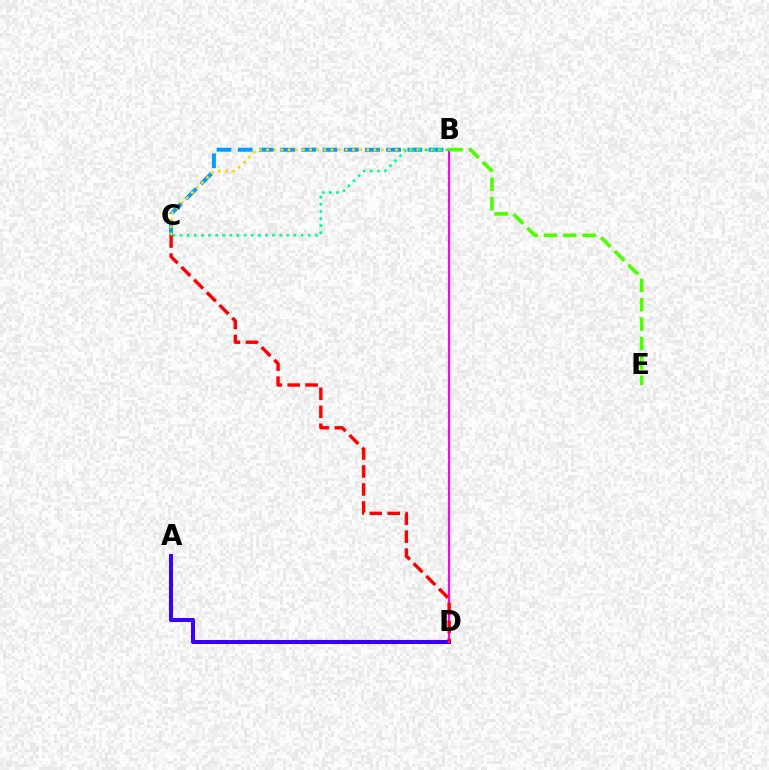{('B', 'C'): [{'color': '#009eff', 'line_style': 'dashed', 'thickness': 2.88}, {'color': '#ffd500', 'line_style': 'dotted', 'thickness': 1.94}, {'color': '#00ff86', 'line_style': 'dotted', 'thickness': 1.93}], ('A', 'D'): [{'color': '#3700ff', 'line_style': 'solid', 'thickness': 2.92}], ('B', 'D'): [{'color': '#ff00ed', 'line_style': 'solid', 'thickness': 1.58}], ('C', 'D'): [{'color': '#ff0000', 'line_style': 'dashed', 'thickness': 2.44}], ('B', 'E'): [{'color': '#4fff00', 'line_style': 'dashed', 'thickness': 2.63}]}